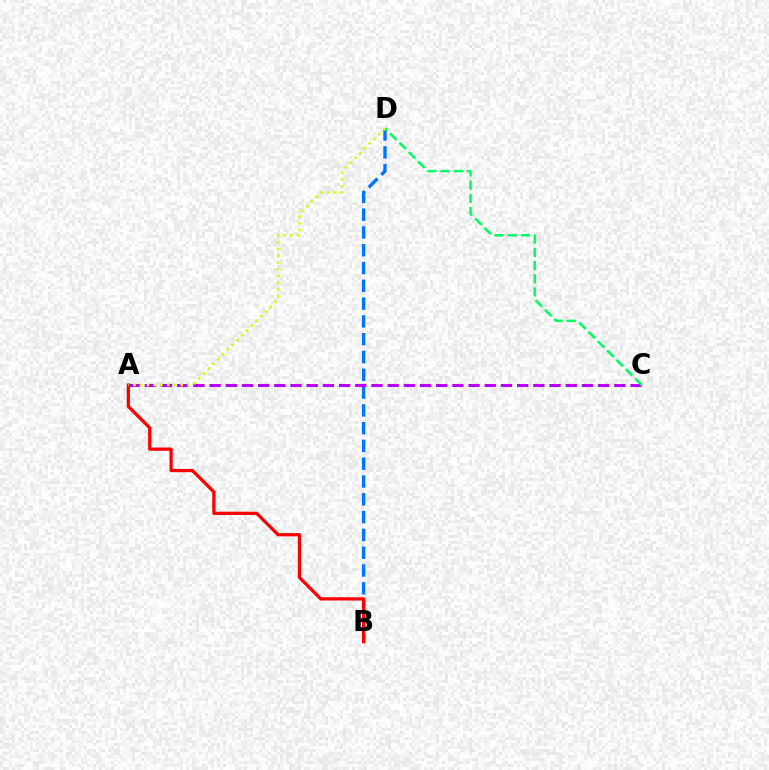{('B', 'D'): [{'color': '#0074ff', 'line_style': 'dashed', 'thickness': 2.42}], ('A', 'C'): [{'color': '#b900ff', 'line_style': 'dashed', 'thickness': 2.2}], ('A', 'B'): [{'color': '#ff0000', 'line_style': 'solid', 'thickness': 2.33}], ('C', 'D'): [{'color': '#00ff5c', 'line_style': 'dashed', 'thickness': 1.79}], ('A', 'D'): [{'color': '#d1ff00', 'line_style': 'dotted', 'thickness': 1.83}]}